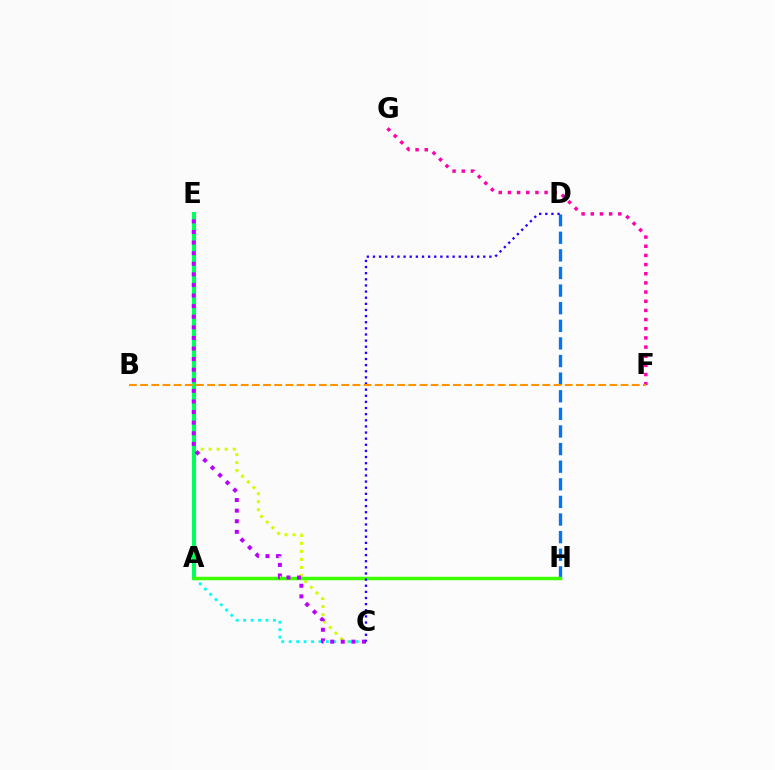{('C', 'E'): [{'color': '#d1ff00', 'line_style': 'dotted', 'thickness': 2.18}, {'color': '#b900ff', 'line_style': 'dotted', 'thickness': 2.88}], ('A', 'E'): [{'color': '#ff0000', 'line_style': 'dotted', 'thickness': 1.95}, {'color': '#00ff5c', 'line_style': 'solid', 'thickness': 2.96}], ('A', 'C'): [{'color': '#00fff6', 'line_style': 'dotted', 'thickness': 2.02}], ('D', 'H'): [{'color': '#0074ff', 'line_style': 'dashed', 'thickness': 2.39}], ('A', 'H'): [{'color': '#3dff00', 'line_style': 'solid', 'thickness': 2.49}], ('F', 'G'): [{'color': '#ff00ac', 'line_style': 'dotted', 'thickness': 2.49}], ('C', 'D'): [{'color': '#2500ff', 'line_style': 'dotted', 'thickness': 1.67}], ('B', 'F'): [{'color': '#ff9400', 'line_style': 'dashed', 'thickness': 1.52}]}